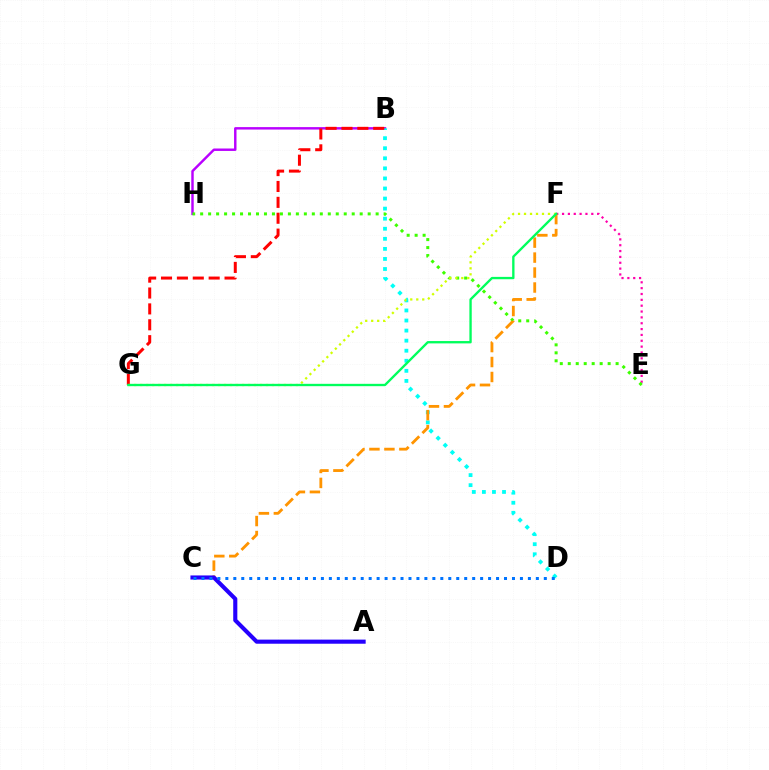{('B', 'H'): [{'color': '#b900ff', 'line_style': 'solid', 'thickness': 1.76}], ('E', 'F'): [{'color': '#ff00ac', 'line_style': 'dotted', 'thickness': 1.59}], ('E', 'H'): [{'color': '#3dff00', 'line_style': 'dotted', 'thickness': 2.17}], ('B', 'D'): [{'color': '#00fff6', 'line_style': 'dotted', 'thickness': 2.73}], ('C', 'F'): [{'color': '#ff9400', 'line_style': 'dashed', 'thickness': 2.03}], ('B', 'G'): [{'color': '#ff0000', 'line_style': 'dashed', 'thickness': 2.16}], ('A', 'C'): [{'color': '#2500ff', 'line_style': 'solid', 'thickness': 2.96}], ('C', 'D'): [{'color': '#0074ff', 'line_style': 'dotted', 'thickness': 2.16}], ('F', 'G'): [{'color': '#d1ff00', 'line_style': 'dotted', 'thickness': 1.63}, {'color': '#00ff5c', 'line_style': 'solid', 'thickness': 1.69}]}